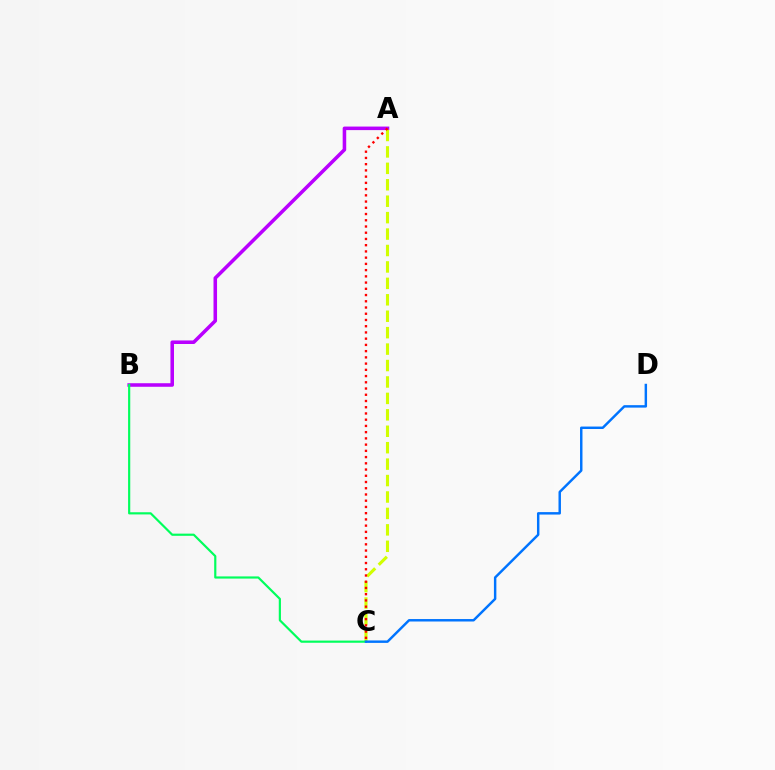{('A', 'B'): [{'color': '#b900ff', 'line_style': 'solid', 'thickness': 2.55}], ('A', 'C'): [{'color': '#d1ff00', 'line_style': 'dashed', 'thickness': 2.23}, {'color': '#ff0000', 'line_style': 'dotted', 'thickness': 1.69}], ('B', 'C'): [{'color': '#00ff5c', 'line_style': 'solid', 'thickness': 1.57}], ('C', 'D'): [{'color': '#0074ff', 'line_style': 'solid', 'thickness': 1.76}]}